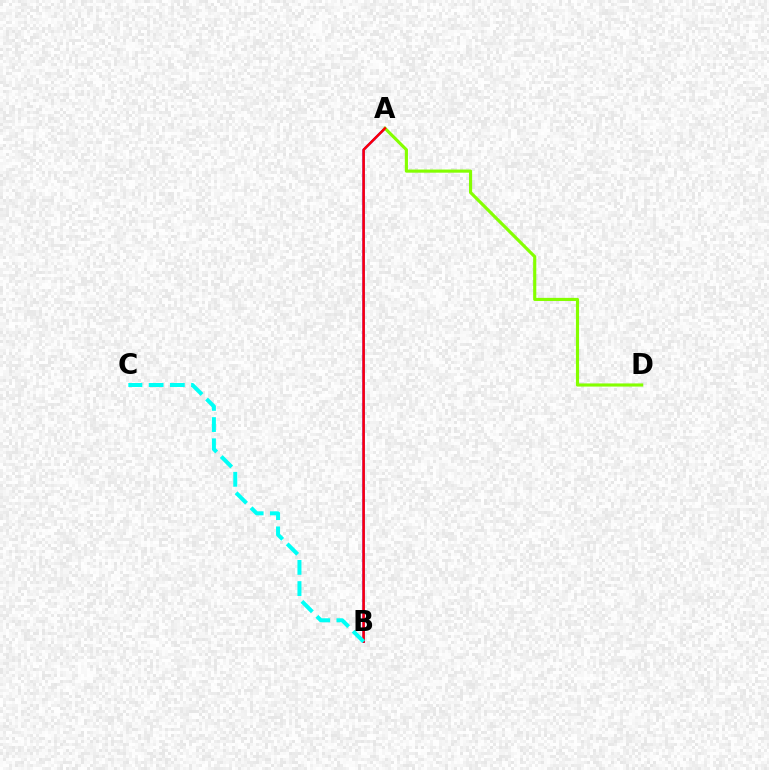{('A', 'B'): [{'color': '#7200ff', 'line_style': 'solid', 'thickness': 1.72}, {'color': '#ff0000', 'line_style': 'solid', 'thickness': 1.71}], ('A', 'D'): [{'color': '#84ff00', 'line_style': 'solid', 'thickness': 2.26}], ('B', 'C'): [{'color': '#00fff6', 'line_style': 'dashed', 'thickness': 2.88}]}